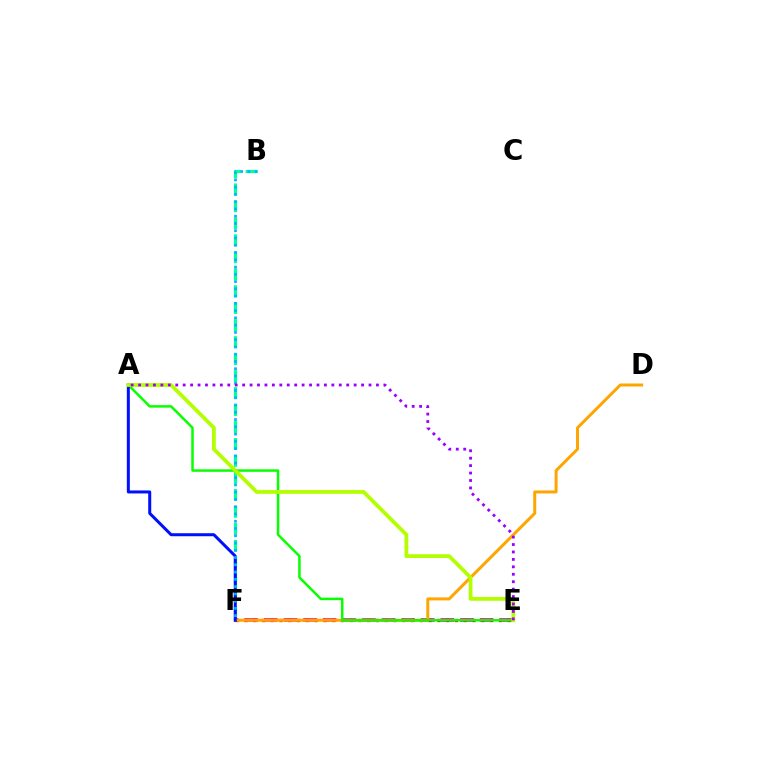{('E', 'F'): [{'color': '#ff00bd', 'line_style': 'dashed', 'thickness': 2.66}, {'color': '#ff0000', 'line_style': 'dotted', 'thickness': 2.38}], ('B', 'F'): [{'color': '#00ff9d', 'line_style': 'dashed', 'thickness': 2.31}, {'color': '#00b5ff', 'line_style': 'dotted', 'thickness': 1.97}], ('D', 'F'): [{'color': '#ffa500', 'line_style': 'solid', 'thickness': 2.14}], ('A', 'E'): [{'color': '#08ff00', 'line_style': 'solid', 'thickness': 1.79}, {'color': '#b3ff00', 'line_style': 'solid', 'thickness': 2.72}, {'color': '#9b00ff', 'line_style': 'dotted', 'thickness': 2.02}], ('A', 'F'): [{'color': '#0010ff', 'line_style': 'solid', 'thickness': 2.17}]}